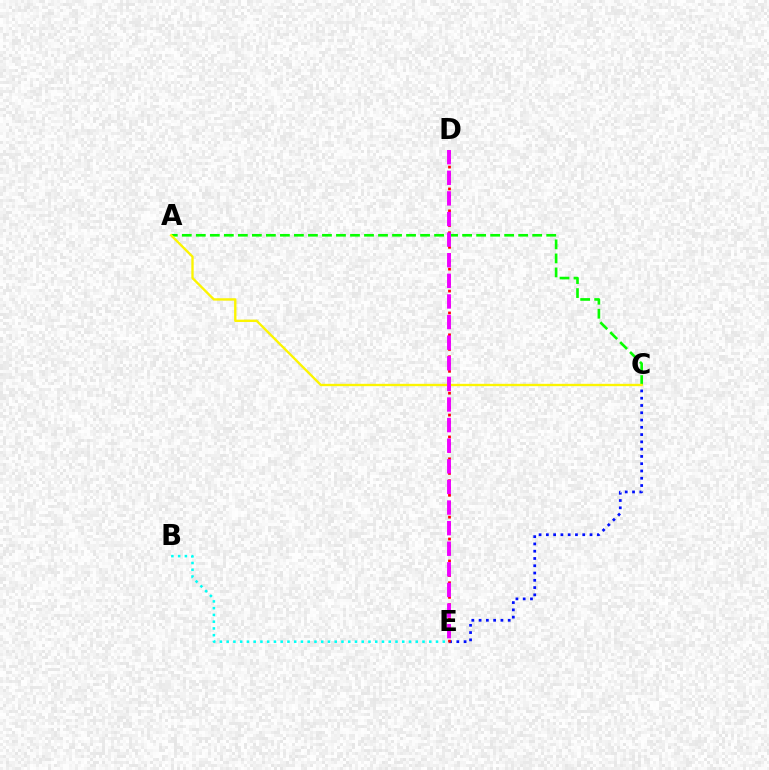{('B', 'E'): [{'color': '#00fff6', 'line_style': 'dotted', 'thickness': 1.83}], ('C', 'E'): [{'color': '#0010ff', 'line_style': 'dotted', 'thickness': 1.98}], ('A', 'C'): [{'color': '#08ff00', 'line_style': 'dashed', 'thickness': 1.9}, {'color': '#fcf500', 'line_style': 'solid', 'thickness': 1.7}], ('D', 'E'): [{'color': '#ff0000', 'line_style': 'dotted', 'thickness': 1.98}, {'color': '#ee00ff', 'line_style': 'dashed', 'thickness': 2.8}]}